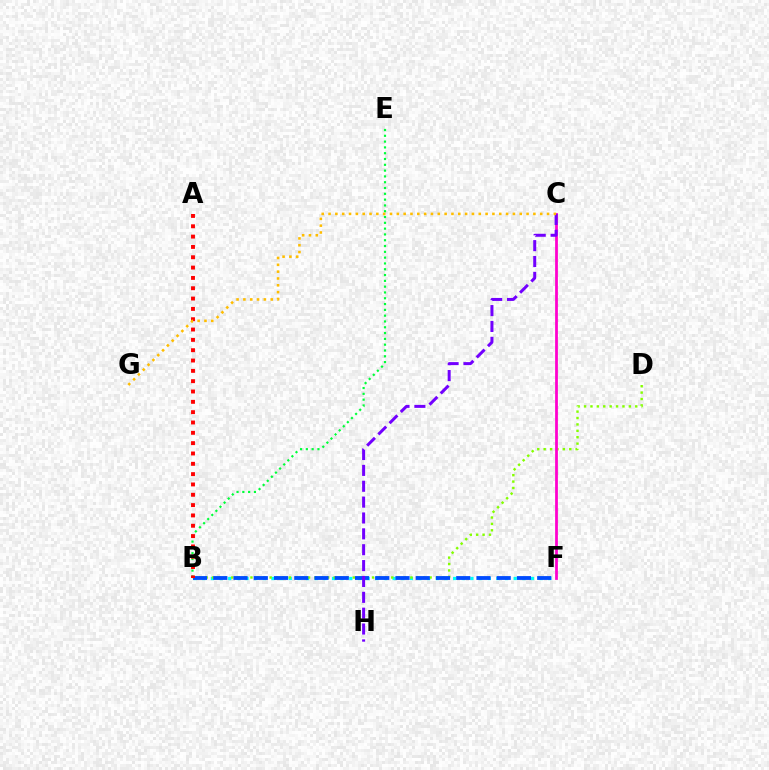{('B', 'F'): [{'color': '#00fff6', 'line_style': 'dotted', 'thickness': 2.35}, {'color': '#004bff', 'line_style': 'dashed', 'thickness': 2.75}], ('B', 'D'): [{'color': '#84ff00', 'line_style': 'dotted', 'thickness': 1.74}], ('B', 'E'): [{'color': '#00ff39', 'line_style': 'dotted', 'thickness': 1.58}], ('A', 'B'): [{'color': '#ff0000', 'line_style': 'dotted', 'thickness': 2.81}], ('C', 'F'): [{'color': '#ff00cf', 'line_style': 'solid', 'thickness': 1.98}], ('C', 'H'): [{'color': '#7200ff', 'line_style': 'dashed', 'thickness': 2.16}], ('C', 'G'): [{'color': '#ffbd00', 'line_style': 'dotted', 'thickness': 1.86}]}